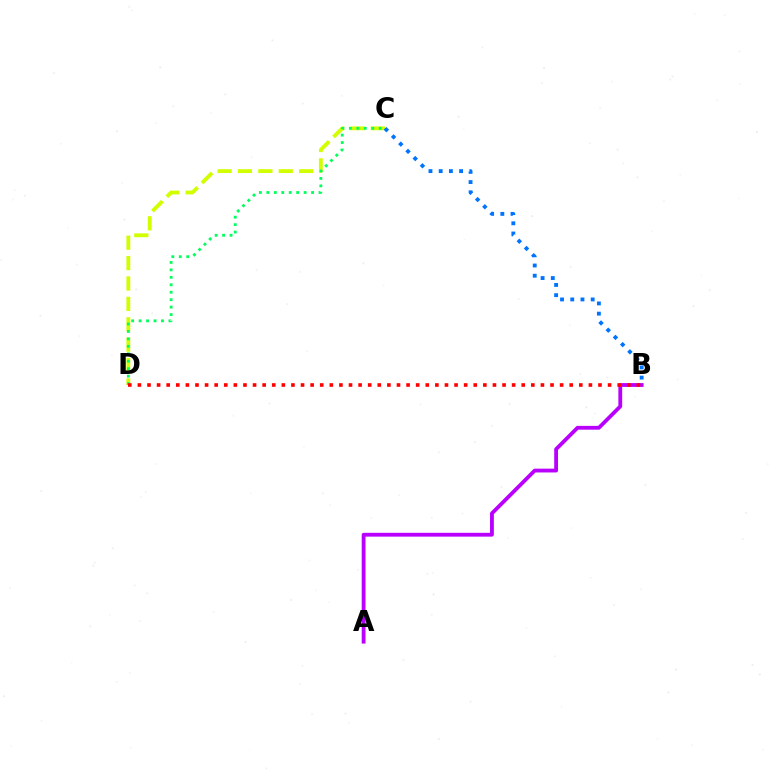{('C', 'D'): [{'color': '#d1ff00', 'line_style': 'dashed', 'thickness': 2.77}, {'color': '#00ff5c', 'line_style': 'dotted', 'thickness': 2.02}], ('A', 'B'): [{'color': '#b900ff', 'line_style': 'solid', 'thickness': 2.74}], ('B', 'C'): [{'color': '#0074ff', 'line_style': 'dotted', 'thickness': 2.77}], ('B', 'D'): [{'color': '#ff0000', 'line_style': 'dotted', 'thickness': 2.61}]}